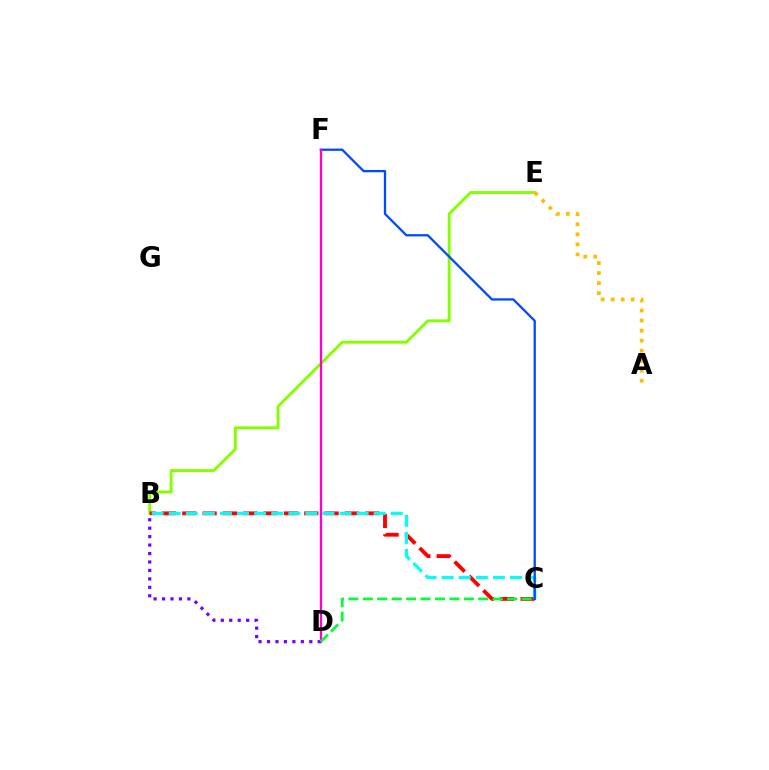{('B', 'E'): [{'color': '#84ff00', 'line_style': 'solid', 'thickness': 2.09}], ('A', 'E'): [{'color': '#ffbd00', 'line_style': 'dotted', 'thickness': 2.72}], ('B', 'C'): [{'color': '#ff0000', 'line_style': 'dashed', 'thickness': 2.76}, {'color': '#00fff6', 'line_style': 'dashed', 'thickness': 2.32}], ('B', 'D'): [{'color': '#7200ff', 'line_style': 'dotted', 'thickness': 2.3}], ('C', 'F'): [{'color': '#004bff', 'line_style': 'solid', 'thickness': 1.66}], ('D', 'F'): [{'color': '#ff00cf', 'line_style': 'solid', 'thickness': 1.67}], ('C', 'D'): [{'color': '#00ff39', 'line_style': 'dashed', 'thickness': 1.96}]}